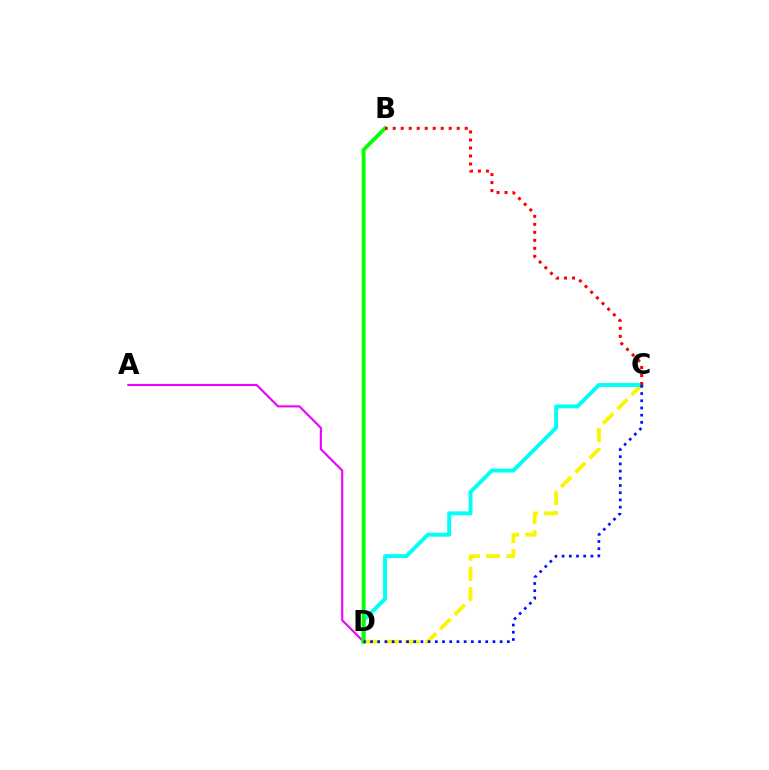{('C', 'D'): [{'color': '#fcf500', 'line_style': 'dashed', 'thickness': 2.74}, {'color': '#00fff6', 'line_style': 'solid', 'thickness': 2.81}, {'color': '#0010ff', 'line_style': 'dotted', 'thickness': 1.96}], ('A', 'D'): [{'color': '#ee00ff', 'line_style': 'solid', 'thickness': 1.53}], ('B', 'D'): [{'color': '#08ff00', 'line_style': 'solid', 'thickness': 2.78}], ('B', 'C'): [{'color': '#ff0000', 'line_style': 'dotted', 'thickness': 2.17}]}